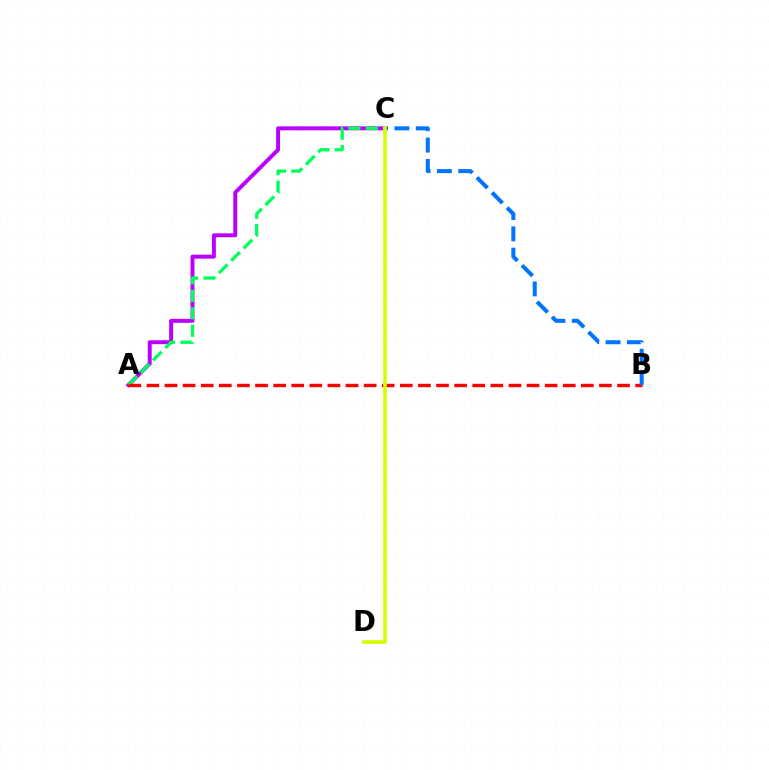{('A', 'C'): [{'color': '#b900ff', 'line_style': 'solid', 'thickness': 2.83}, {'color': '#00ff5c', 'line_style': 'dashed', 'thickness': 2.37}], ('A', 'B'): [{'color': '#ff0000', 'line_style': 'dashed', 'thickness': 2.46}], ('B', 'C'): [{'color': '#0074ff', 'line_style': 'dashed', 'thickness': 2.9}], ('C', 'D'): [{'color': '#d1ff00', 'line_style': 'solid', 'thickness': 2.6}]}